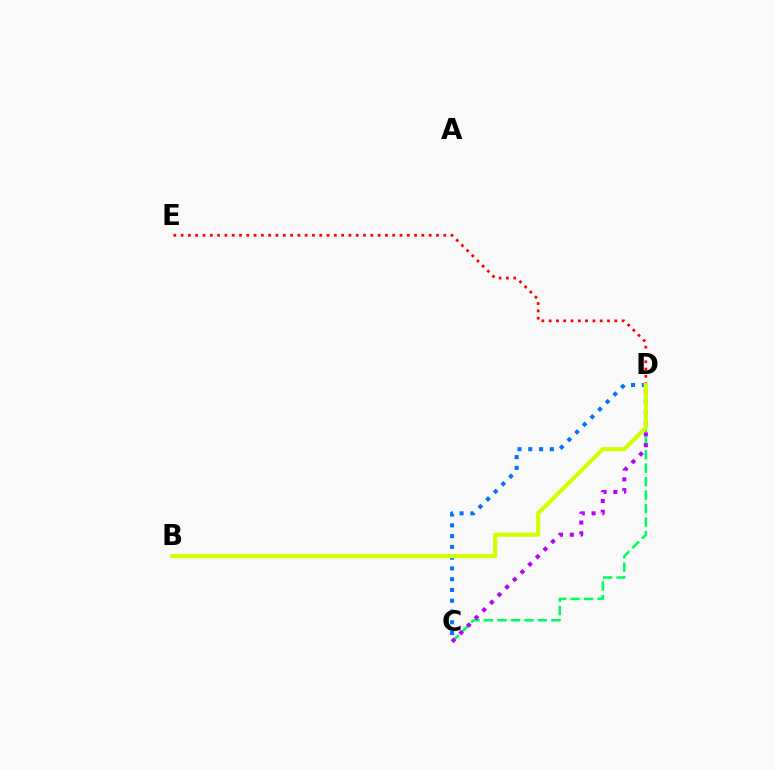{('D', 'E'): [{'color': '#ff0000', 'line_style': 'dotted', 'thickness': 1.98}], ('C', 'D'): [{'color': '#0074ff', 'line_style': 'dotted', 'thickness': 2.93}, {'color': '#00ff5c', 'line_style': 'dashed', 'thickness': 1.83}, {'color': '#b900ff', 'line_style': 'dotted', 'thickness': 2.93}], ('B', 'D'): [{'color': '#d1ff00', 'line_style': 'solid', 'thickness': 2.98}]}